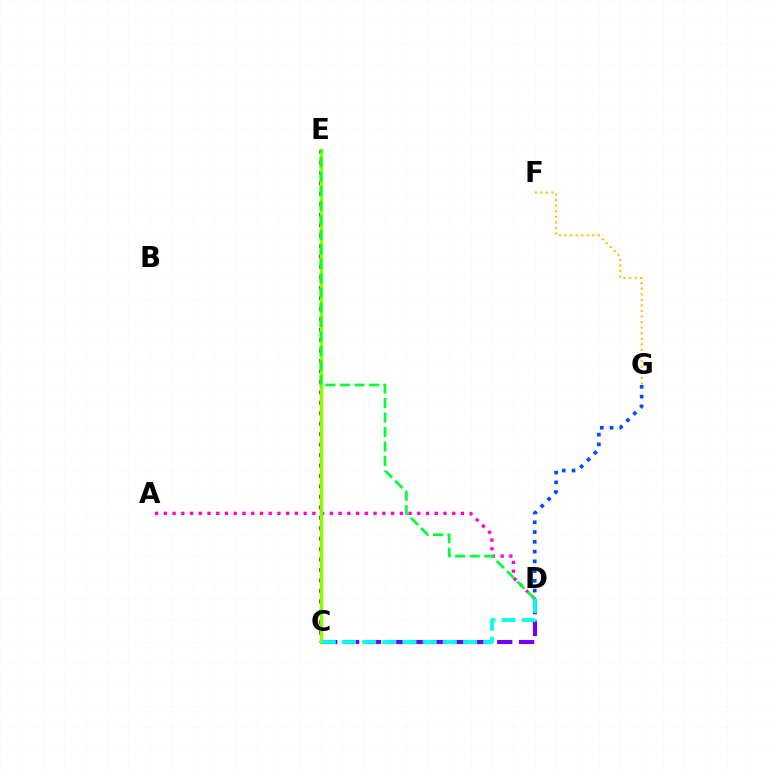{('A', 'D'): [{'color': '#ff00cf', 'line_style': 'dotted', 'thickness': 2.37}], ('C', 'E'): [{'color': '#ff0000', 'line_style': 'dotted', 'thickness': 2.84}, {'color': '#84ff00', 'line_style': 'solid', 'thickness': 2.45}], ('F', 'G'): [{'color': '#ffbd00', 'line_style': 'dotted', 'thickness': 1.51}], ('C', 'D'): [{'color': '#7200ff', 'line_style': 'dashed', 'thickness': 2.97}, {'color': '#00fff6', 'line_style': 'dashed', 'thickness': 2.74}], ('D', 'G'): [{'color': '#004bff', 'line_style': 'dotted', 'thickness': 2.65}], ('D', 'E'): [{'color': '#00ff39', 'line_style': 'dashed', 'thickness': 1.97}]}